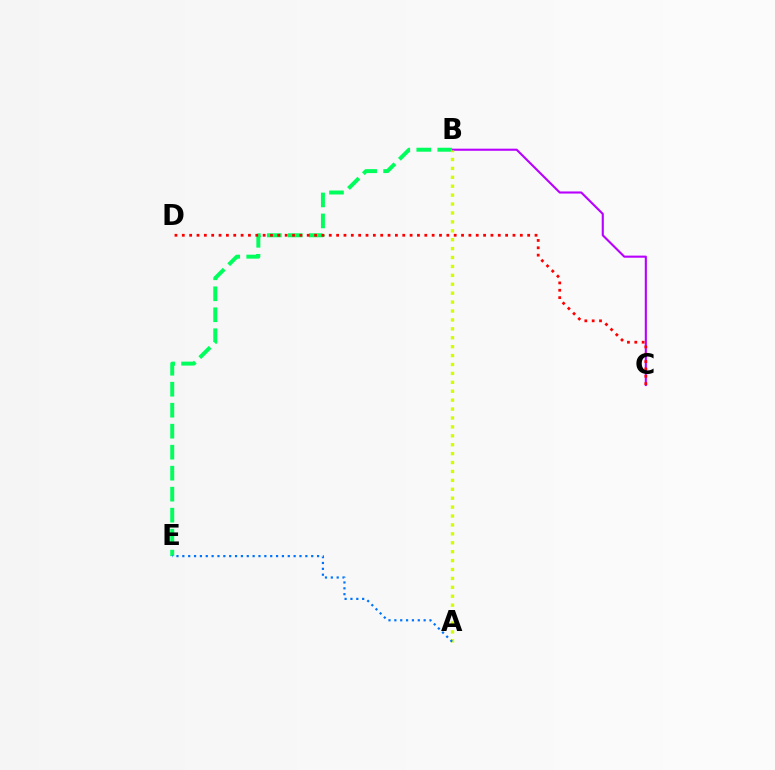{('B', 'C'): [{'color': '#b900ff', 'line_style': 'solid', 'thickness': 1.52}], ('B', 'E'): [{'color': '#00ff5c', 'line_style': 'dashed', 'thickness': 2.85}], ('C', 'D'): [{'color': '#ff0000', 'line_style': 'dotted', 'thickness': 2.0}], ('A', 'B'): [{'color': '#d1ff00', 'line_style': 'dotted', 'thickness': 2.42}], ('A', 'E'): [{'color': '#0074ff', 'line_style': 'dotted', 'thickness': 1.59}]}